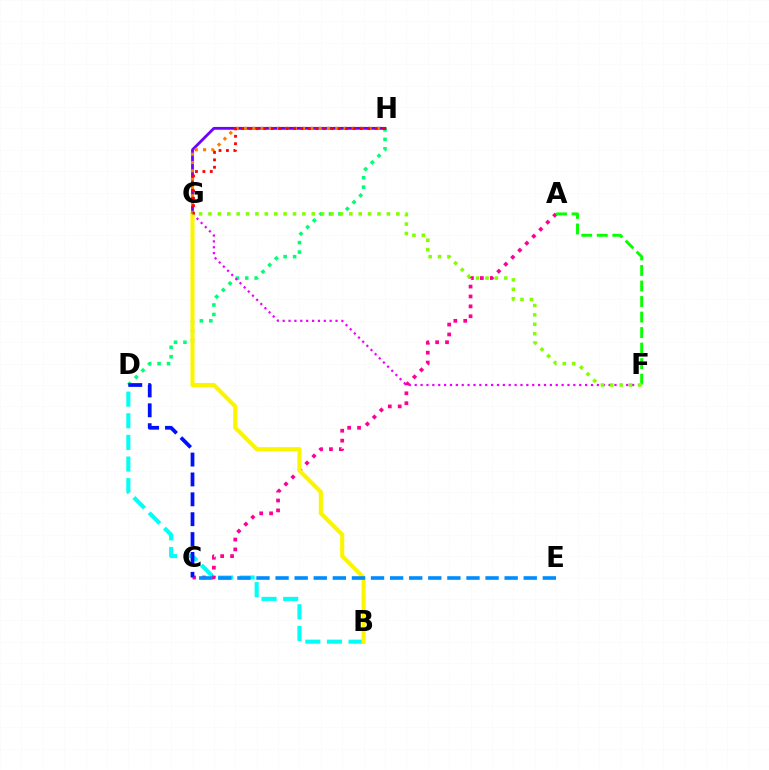{('D', 'H'): [{'color': '#00ff74', 'line_style': 'dotted', 'thickness': 2.57}], ('B', 'D'): [{'color': '#00fff6', 'line_style': 'dashed', 'thickness': 2.94}], ('A', 'C'): [{'color': '#ff0094', 'line_style': 'dotted', 'thickness': 2.69}], ('F', 'G'): [{'color': '#ee00ff', 'line_style': 'dotted', 'thickness': 1.6}, {'color': '#84ff00', 'line_style': 'dotted', 'thickness': 2.55}], ('A', 'F'): [{'color': '#08ff00', 'line_style': 'dashed', 'thickness': 2.11}], ('G', 'H'): [{'color': '#7200ff', 'line_style': 'solid', 'thickness': 2.02}, {'color': '#ff7c00', 'line_style': 'dotted', 'thickness': 2.25}, {'color': '#ff0000', 'line_style': 'dotted', 'thickness': 2.02}], ('C', 'D'): [{'color': '#0010ff', 'line_style': 'dashed', 'thickness': 2.7}], ('B', 'G'): [{'color': '#fcf500', 'line_style': 'solid', 'thickness': 2.95}], ('C', 'E'): [{'color': '#008cff', 'line_style': 'dashed', 'thickness': 2.59}]}